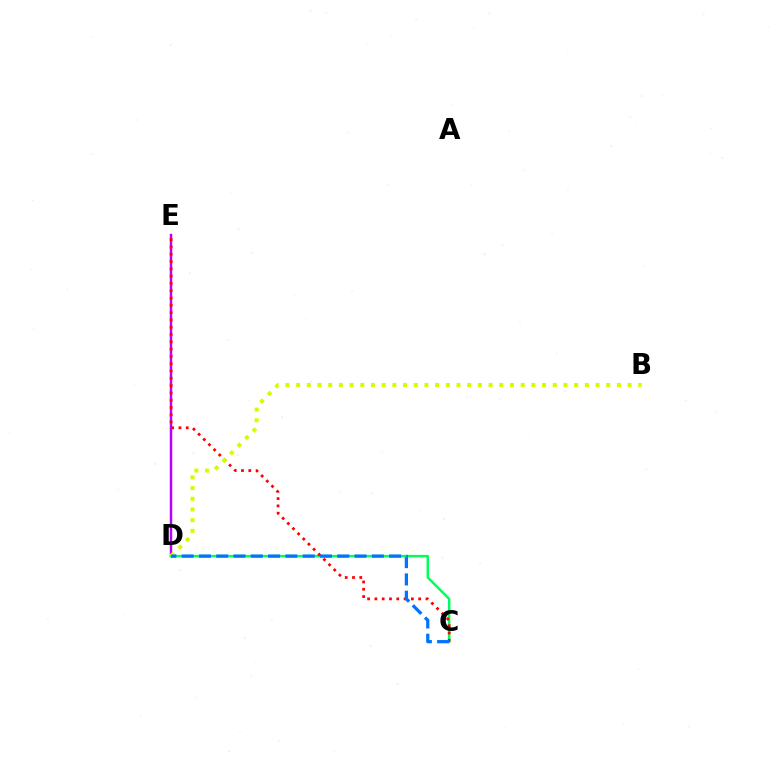{('D', 'E'): [{'color': '#b900ff', 'line_style': 'solid', 'thickness': 1.78}], ('C', 'D'): [{'color': '#00ff5c', 'line_style': 'solid', 'thickness': 1.79}, {'color': '#0074ff', 'line_style': 'dashed', 'thickness': 2.35}], ('C', 'E'): [{'color': '#ff0000', 'line_style': 'dotted', 'thickness': 1.98}], ('B', 'D'): [{'color': '#d1ff00', 'line_style': 'dotted', 'thickness': 2.91}]}